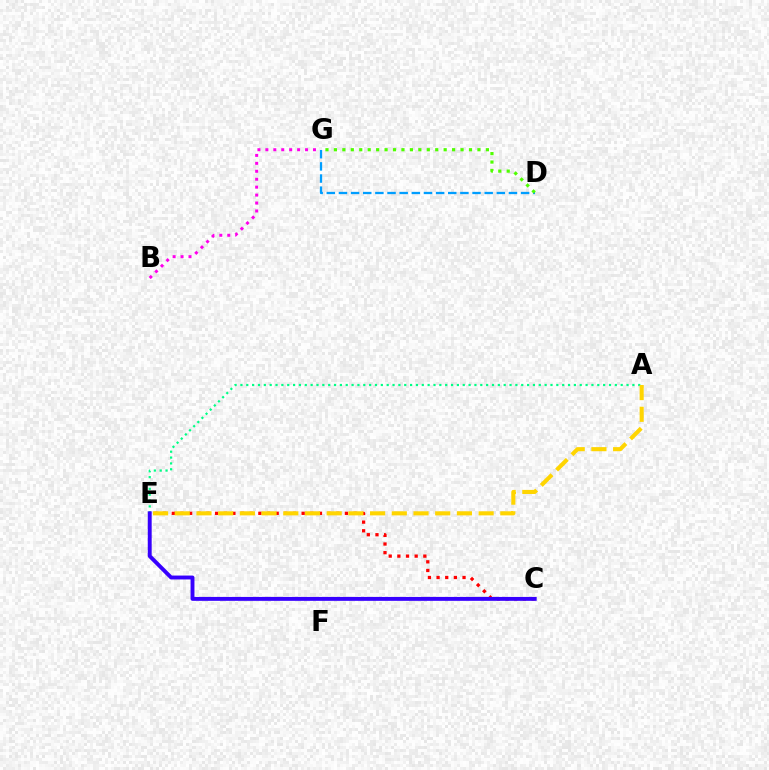{('A', 'E'): [{'color': '#00ff86', 'line_style': 'dotted', 'thickness': 1.59}, {'color': '#ffd500', 'line_style': 'dashed', 'thickness': 2.95}], ('C', 'E'): [{'color': '#ff0000', 'line_style': 'dotted', 'thickness': 2.35}, {'color': '#3700ff', 'line_style': 'solid', 'thickness': 2.81}], ('B', 'G'): [{'color': '#ff00ed', 'line_style': 'dotted', 'thickness': 2.16}], ('D', 'G'): [{'color': '#009eff', 'line_style': 'dashed', 'thickness': 1.65}, {'color': '#4fff00', 'line_style': 'dotted', 'thickness': 2.29}]}